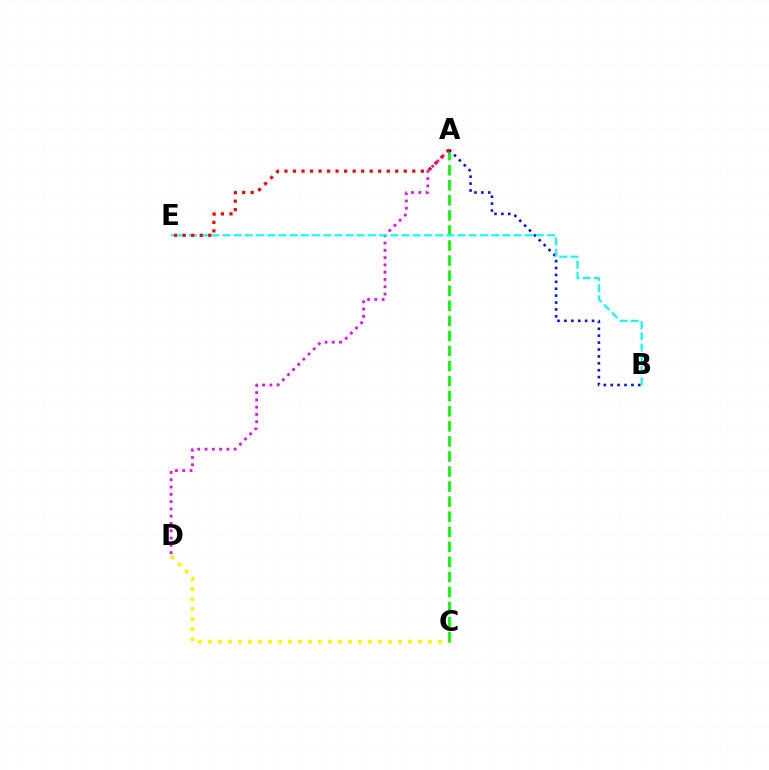{('A', 'D'): [{'color': '#ee00ff', 'line_style': 'dotted', 'thickness': 1.98}], ('C', 'D'): [{'color': '#fcf500', 'line_style': 'dotted', 'thickness': 2.72}], ('A', 'C'): [{'color': '#08ff00', 'line_style': 'dashed', 'thickness': 2.05}], ('A', 'B'): [{'color': '#0010ff', 'line_style': 'dotted', 'thickness': 1.88}], ('B', 'E'): [{'color': '#00fff6', 'line_style': 'dashed', 'thickness': 1.52}], ('A', 'E'): [{'color': '#ff0000', 'line_style': 'dotted', 'thickness': 2.32}]}